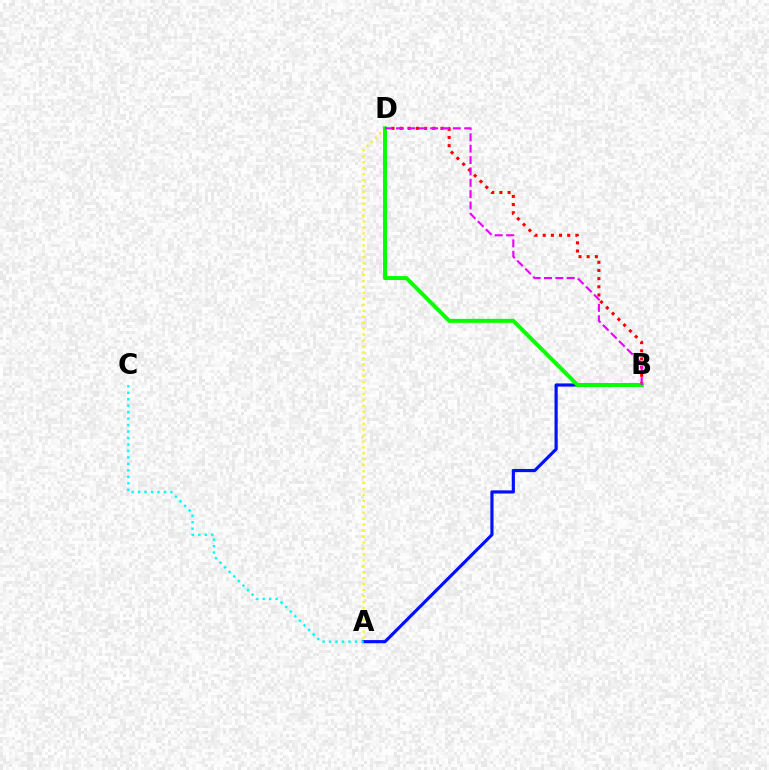{('B', 'D'): [{'color': '#ff0000', 'line_style': 'dotted', 'thickness': 2.22}, {'color': '#08ff00', 'line_style': 'solid', 'thickness': 2.85}, {'color': '#ee00ff', 'line_style': 'dashed', 'thickness': 1.54}], ('A', 'D'): [{'color': '#fcf500', 'line_style': 'dotted', 'thickness': 1.61}], ('A', 'B'): [{'color': '#0010ff', 'line_style': 'solid', 'thickness': 2.28}], ('A', 'C'): [{'color': '#00fff6', 'line_style': 'dotted', 'thickness': 1.76}]}